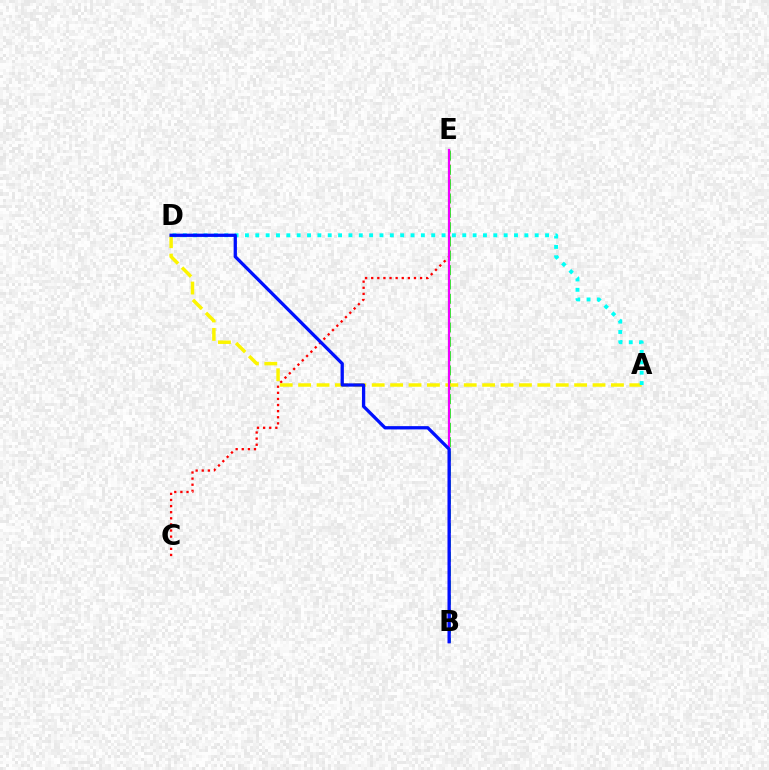{('C', 'E'): [{'color': '#ff0000', 'line_style': 'dotted', 'thickness': 1.66}], ('B', 'E'): [{'color': '#08ff00', 'line_style': 'dashed', 'thickness': 1.95}, {'color': '#ee00ff', 'line_style': 'solid', 'thickness': 1.62}], ('A', 'D'): [{'color': '#fcf500', 'line_style': 'dashed', 'thickness': 2.5}, {'color': '#00fff6', 'line_style': 'dotted', 'thickness': 2.81}], ('B', 'D'): [{'color': '#0010ff', 'line_style': 'solid', 'thickness': 2.36}]}